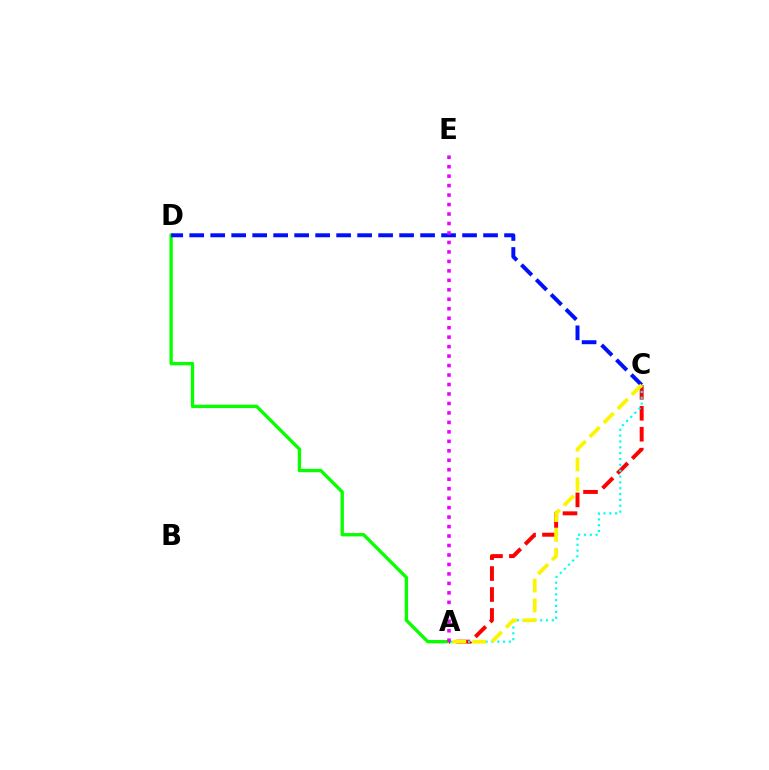{('A', 'D'): [{'color': '#08ff00', 'line_style': 'solid', 'thickness': 2.4}], ('A', 'C'): [{'color': '#ff0000', 'line_style': 'dashed', 'thickness': 2.85}, {'color': '#00fff6', 'line_style': 'dotted', 'thickness': 1.59}, {'color': '#fcf500', 'line_style': 'dashed', 'thickness': 2.69}], ('C', 'D'): [{'color': '#0010ff', 'line_style': 'dashed', 'thickness': 2.85}], ('A', 'E'): [{'color': '#ee00ff', 'line_style': 'dotted', 'thickness': 2.57}]}